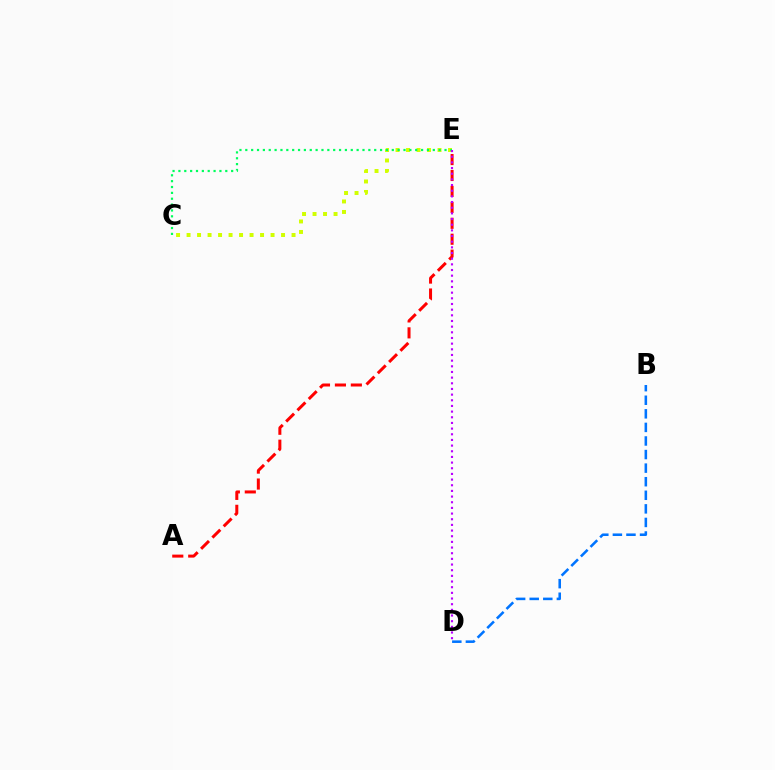{('B', 'D'): [{'color': '#0074ff', 'line_style': 'dashed', 'thickness': 1.84}], ('C', 'E'): [{'color': '#d1ff00', 'line_style': 'dotted', 'thickness': 2.85}, {'color': '#00ff5c', 'line_style': 'dotted', 'thickness': 1.59}], ('A', 'E'): [{'color': '#ff0000', 'line_style': 'dashed', 'thickness': 2.16}], ('D', 'E'): [{'color': '#b900ff', 'line_style': 'dotted', 'thickness': 1.54}]}